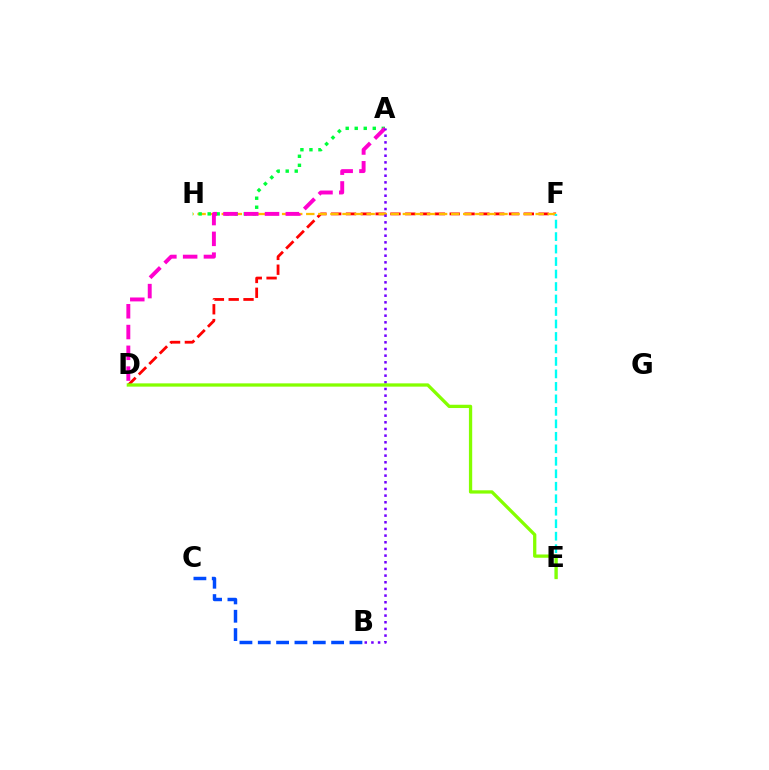{('D', 'F'): [{'color': '#ff0000', 'line_style': 'dashed', 'thickness': 2.01}], ('F', 'H'): [{'color': '#ffbd00', 'line_style': 'dashed', 'thickness': 1.64}], ('A', 'H'): [{'color': '#00ff39', 'line_style': 'dotted', 'thickness': 2.45}], ('B', 'C'): [{'color': '#004bff', 'line_style': 'dashed', 'thickness': 2.49}], ('A', 'D'): [{'color': '#ff00cf', 'line_style': 'dashed', 'thickness': 2.82}], ('A', 'B'): [{'color': '#7200ff', 'line_style': 'dotted', 'thickness': 1.81}], ('E', 'F'): [{'color': '#00fff6', 'line_style': 'dashed', 'thickness': 1.7}], ('D', 'E'): [{'color': '#84ff00', 'line_style': 'solid', 'thickness': 2.36}]}